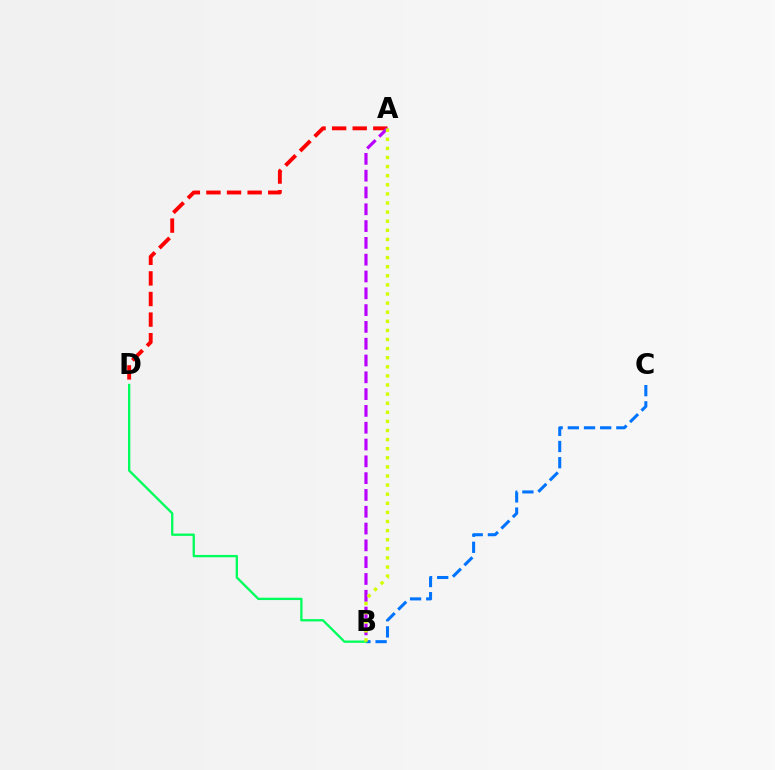{('B', 'C'): [{'color': '#0074ff', 'line_style': 'dashed', 'thickness': 2.2}], ('A', 'D'): [{'color': '#ff0000', 'line_style': 'dashed', 'thickness': 2.8}], ('A', 'B'): [{'color': '#b900ff', 'line_style': 'dashed', 'thickness': 2.28}, {'color': '#d1ff00', 'line_style': 'dotted', 'thickness': 2.47}], ('B', 'D'): [{'color': '#00ff5c', 'line_style': 'solid', 'thickness': 1.67}]}